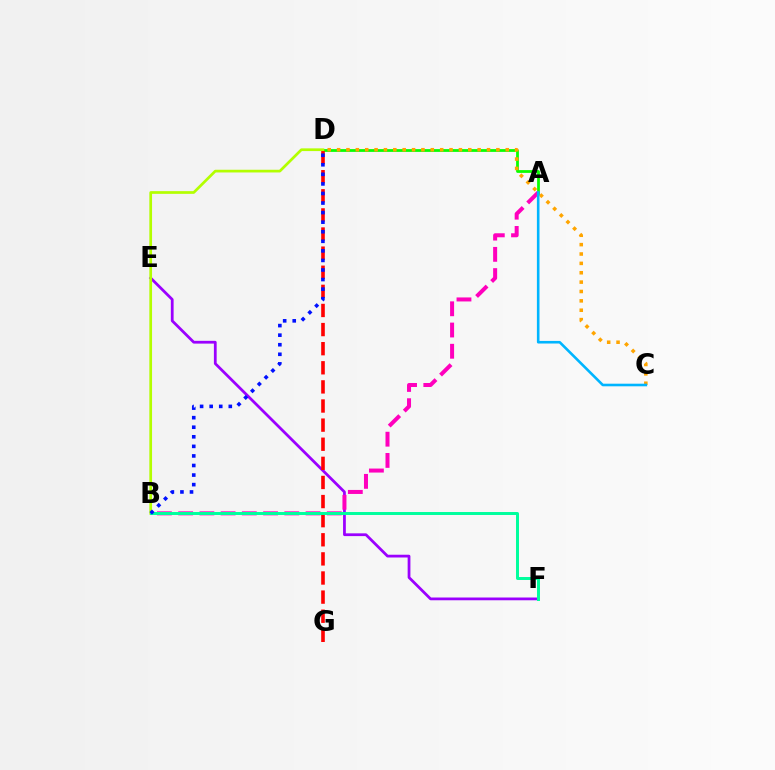{('A', 'D'): [{'color': '#08ff00', 'line_style': 'solid', 'thickness': 2.0}], ('E', 'F'): [{'color': '#9b00ff', 'line_style': 'solid', 'thickness': 1.99}], ('D', 'G'): [{'color': '#ff0000', 'line_style': 'dashed', 'thickness': 2.6}], ('B', 'D'): [{'color': '#b3ff00', 'line_style': 'solid', 'thickness': 1.95}, {'color': '#0010ff', 'line_style': 'dotted', 'thickness': 2.6}], ('C', 'D'): [{'color': '#ffa500', 'line_style': 'dotted', 'thickness': 2.55}], ('A', 'B'): [{'color': '#ff00bd', 'line_style': 'dashed', 'thickness': 2.88}], ('B', 'F'): [{'color': '#00ff9d', 'line_style': 'solid', 'thickness': 2.13}], ('A', 'C'): [{'color': '#00b5ff', 'line_style': 'solid', 'thickness': 1.87}]}